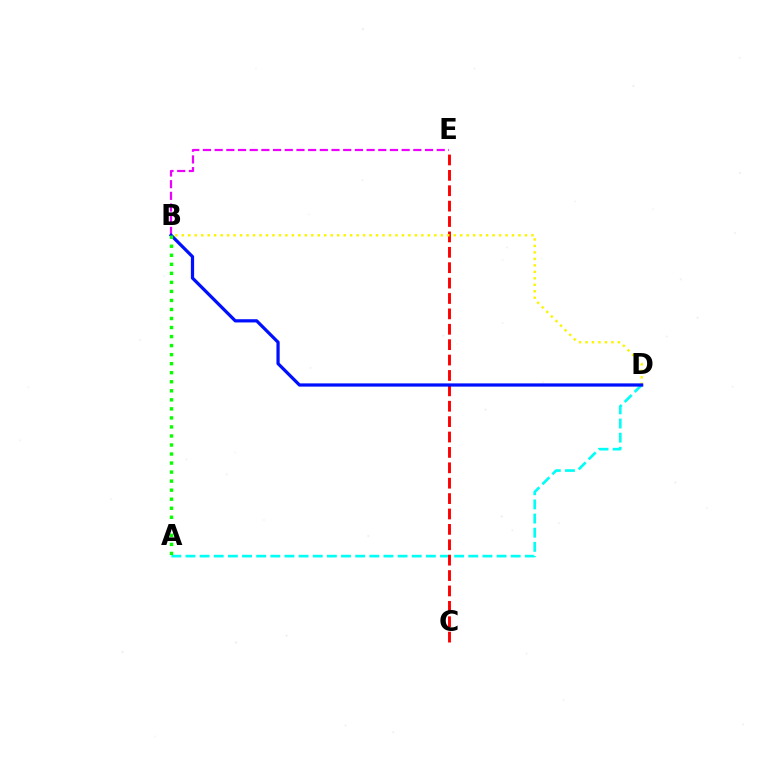{('B', 'E'): [{'color': '#ee00ff', 'line_style': 'dashed', 'thickness': 1.59}], ('A', 'D'): [{'color': '#00fff6', 'line_style': 'dashed', 'thickness': 1.92}], ('C', 'E'): [{'color': '#ff0000', 'line_style': 'dashed', 'thickness': 2.09}], ('B', 'D'): [{'color': '#fcf500', 'line_style': 'dotted', 'thickness': 1.76}, {'color': '#0010ff', 'line_style': 'solid', 'thickness': 2.33}], ('A', 'B'): [{'color': '#08ff00', 'line_style': 'dotted', 'thickness': 2.45}]}